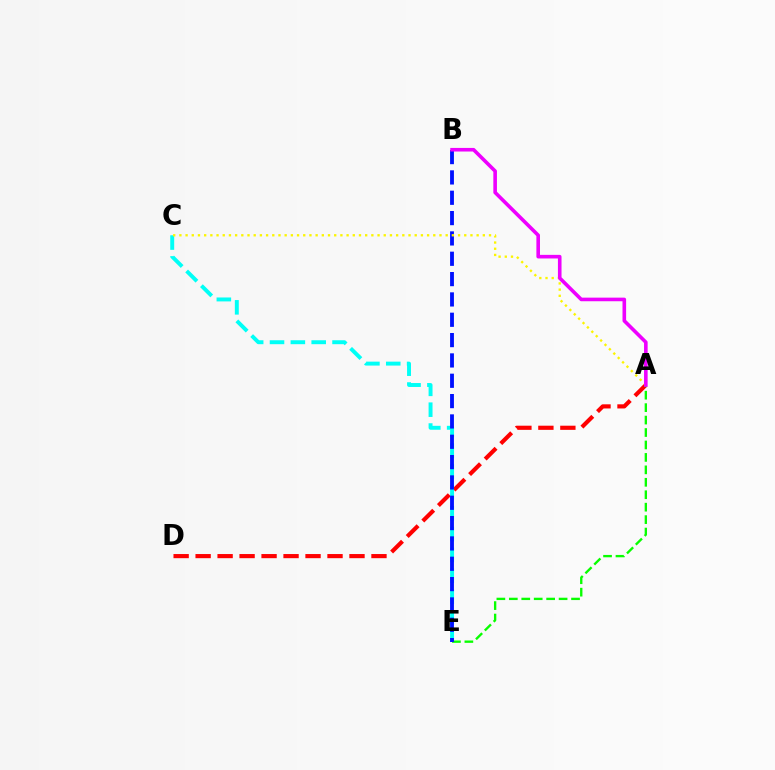{('A', 'D'): [{'color': '#ff0000', 'line_style': 'dashed', 'thickness': 2.99}], ('C', 'E'): [{'color': '#00fff6', 'line_style': 'dashed', 'thickness': 2.83}], ('A', 'E'): [{'color': '#08ff00', 'line_style': 'dashed', 'thickness': 1.69}], ('B', 'E'): [{'color': '#0010ff', 'line_style': 'dashed', 'thickness': 2.76}], ('A', 'C'): [{'color': '#fcf500', 'line_style': 'dotted', 'thickness': 1.68}], ('A', 'B'): [{'color': '#ee00ff', 'line_style': 'solid', 'thickness': 2.6}]}